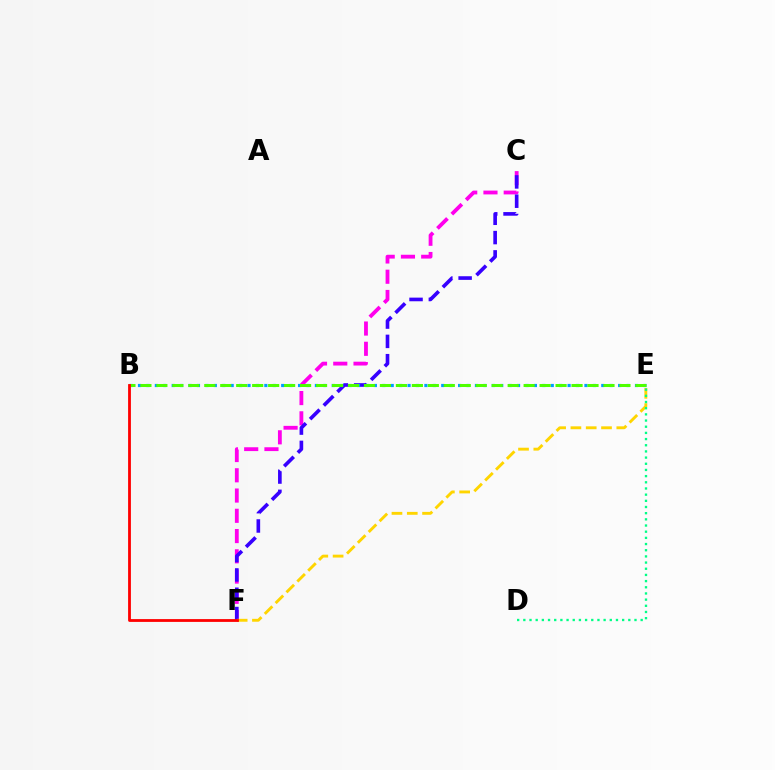{('C', 'F'): [{'color': '#ff00ed', 'line_style': 'dashed', 'thickness': 2.75}, {'color': '#3700ff', 'line_style': 'dashed', 'thickness': 2.62}], ('B', 'E'): [{'color': '#009eff', 'line_style': 'dotted', 'thickness': 2.29}, {'color': '#4fff00', 'line_style': 'dashed', 'thickness': 2.17}], ('E', 'F'): [{'color': '#ffd500', 'line_style': 'dashed', 'thickness': 2.08}], ('B', 'F'): [{'color': '#ff0000', 'line_style': 'solid', 'thickness': 2.02}], ('D', 'E'): [{'color': '#00ff86', 'line_style': 'dotted', 'thickness': 1.68}]}